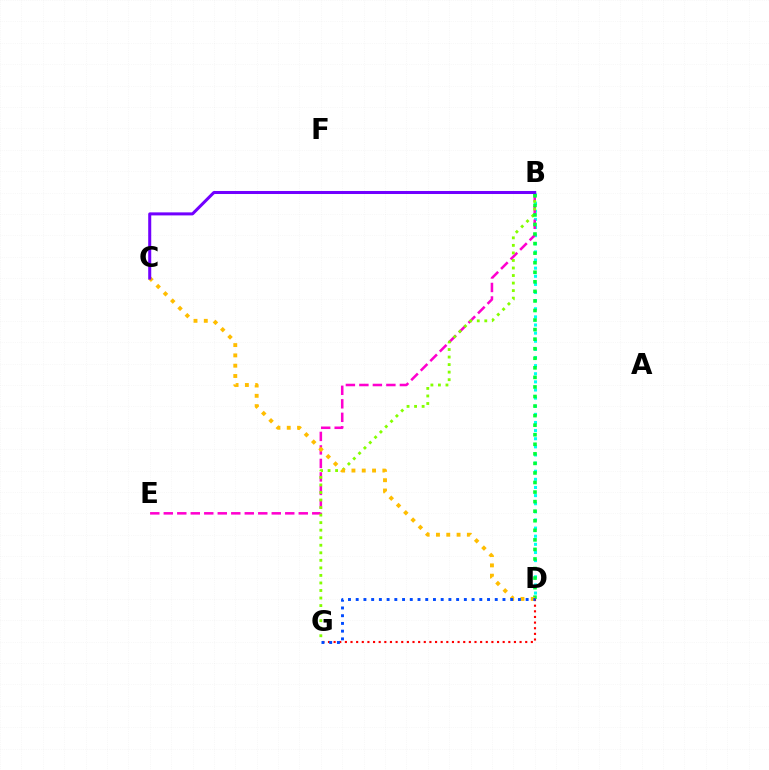{('B', 'D'): [{'color': '#00fff6', 'line_style': 'dotted', 'thickness': 2.21}, {'color': '#00ff39', 'line_style': 'dotted', 'thickness': 2.6}], ('D', 'G'): [{'color': '#ff0000', 'line_style': 'dotted', 'thickness': 1.53}, {'color': '#004bff', 'line_style': 'dotted', 'thickness': 2.1}], ('B', 'E'): [{'color': '#ff00cf', 'line_style': 'dashed', 'thickness': 1.83}], ('B', 'G'): [{'color': '#84ff00', 'line_style': 'dotted', 'thickness': 2.05}], ('C', 'D'): [{'color': '#ffbd00', 'line_style': 'dotted', 'thickness': 2.8}], ('B', 'C'): [{'color': '#7200ff', 'line_style': 'solid', 'thickness': 2.18}]}